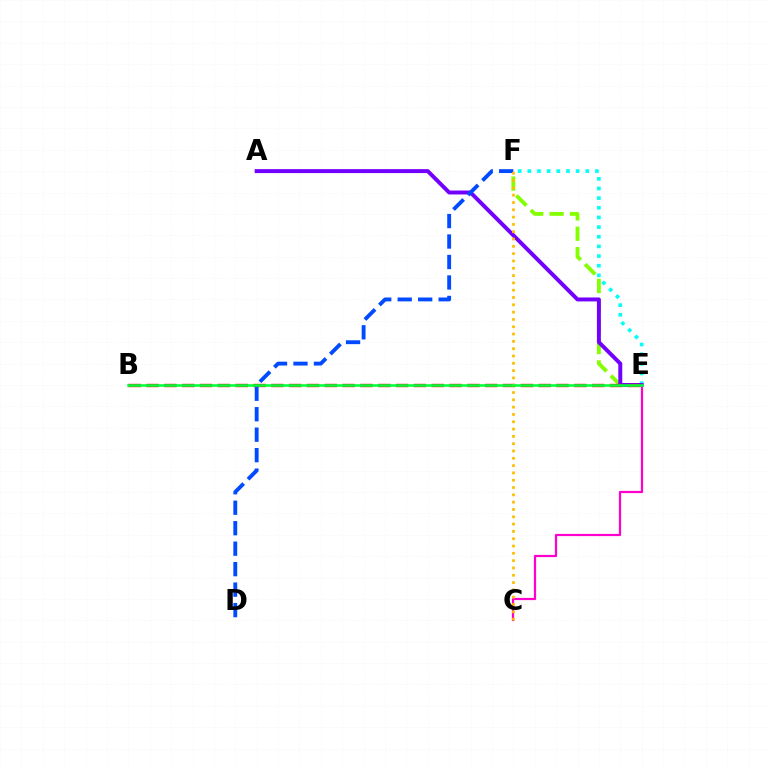{('E', 'F'): [{'color': '#84ff00', 'line_style': 'dashed', 'thickness': 2.77}, {'color': '#00fff6', 'line_style': 'dotted', 'thickness': 2.62}], ('A', 'E'): [{'color': '#7200ff', 'line_style': 'solid', 'thickness': 2.84}], ('B', 'E'): [{'color': '#ff0000', 'line_style': 'dashed', 'thickness': 2.42}, {'color': '#00ff39', 'line_style': 'solid', 'thickness': 1.87}], ('D', 'F'): [{'color': '#004bff', 'line_style': 'dashed', 'thickness': 2.78}], ('C', 'E'): [{'color': '#ff00cf', 'line_style': 'solid', 'thickness': 1.59}], ('C', 'F'): [{'color': '#ffbd00', 'line_style': 'dotted', 'thickness': 1.99}]}